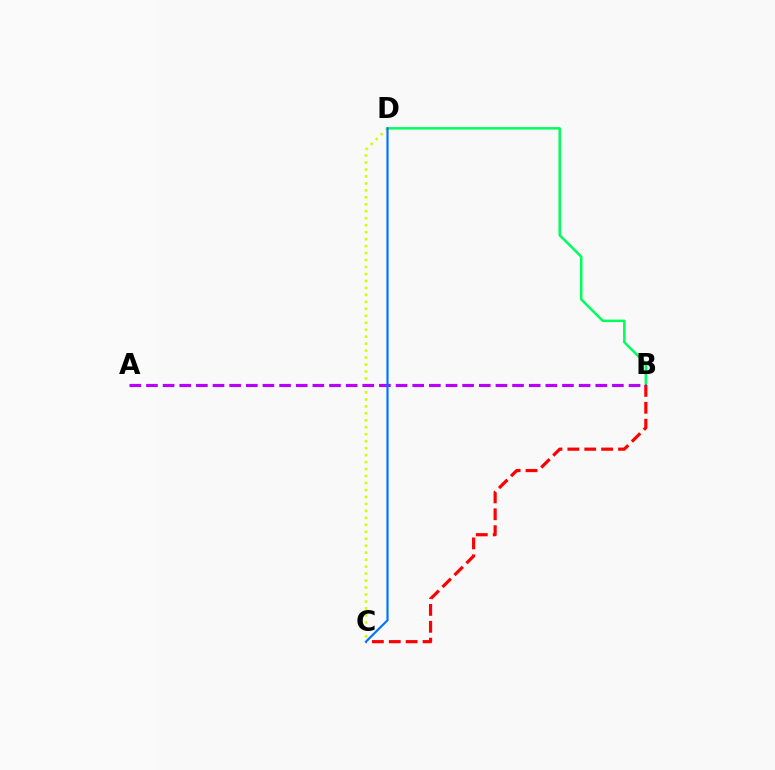{('B', 'D'): [{'color': '#00ff5c', 'line_style': 'solid', 'thickness': 1.81}], ('C', 'D'): [{'color': '#d1ff00', 'line_style': 'dotted', 'thickness': 1.89}, {'color': '#0074ff', 'line_style': 'solid', 'thickness': 1.56}], ('B', 'C'): [{'color': '#ff0000', 'line_style': 'dashed', 'thickness': 2.29}], ('A', 'B'): [{'color': '#b900ff', 'line_style': 'dashed', 'thickness': 2.26}]}